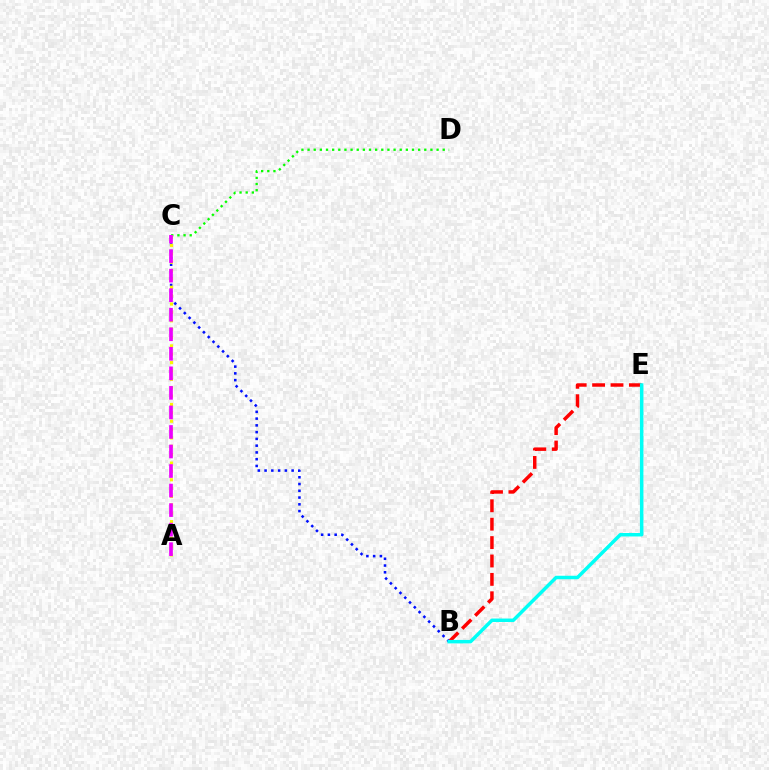{('B', 'E'): [{'color': '#ff0000', 'line_style': 'dashed', 'thickness': 2.5}, {'color': '#00fff6', 'line_style': 'solid', 'thickness': 2.51}], ('C', 'D'): [{'color': '#08ff00', 'line_style': 'dotted', 'thickness': 1.67}], ('B', 'C'): [{'color': '#0010ff', 'line_style': 'dotted', 'thickness': 1.84}], ('A', 'C'): [{'color': '#fcf500', 'line_style': 'dotted', 'thickness': 2.27}, {'color': '#ee00ff', 'line_style': 'dashed', 'thickness': 2.65}]}